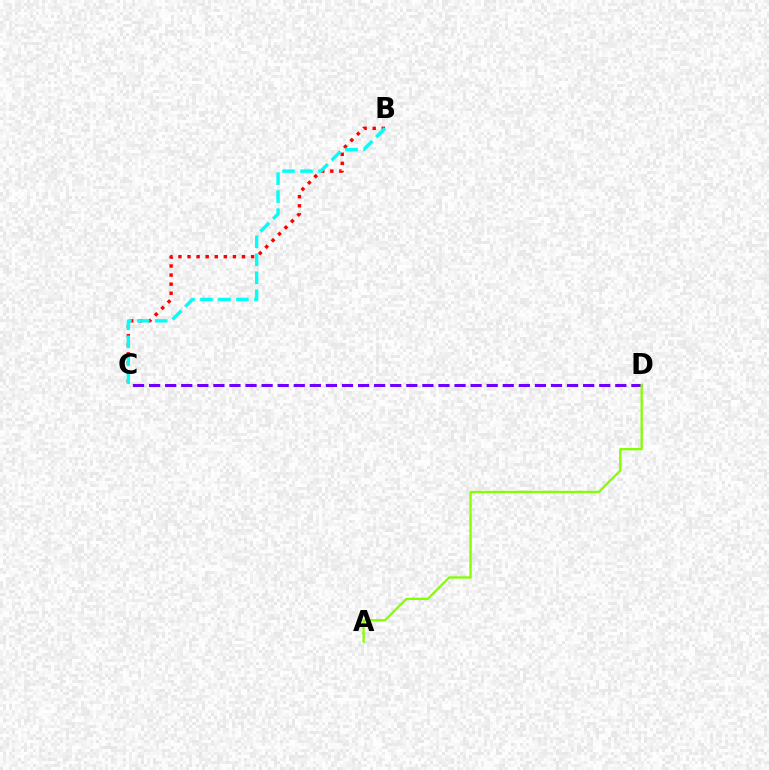{('B', 'C'): [{'color': '#ff0000', 'line_style': 'dotted', 'thickness': 2.47}, {'color': '#00fff6', 'line_style': 'dashed', 'thickness': 2.44}], ('C', 'D'): [{'color': '#7200ff', 'line_style': 'dashed', 'thickness': 2.18}], ('A', 'D'): [{'color': '#84ff00', 'line_style': 'solid', 'thickness': 1.66}]}